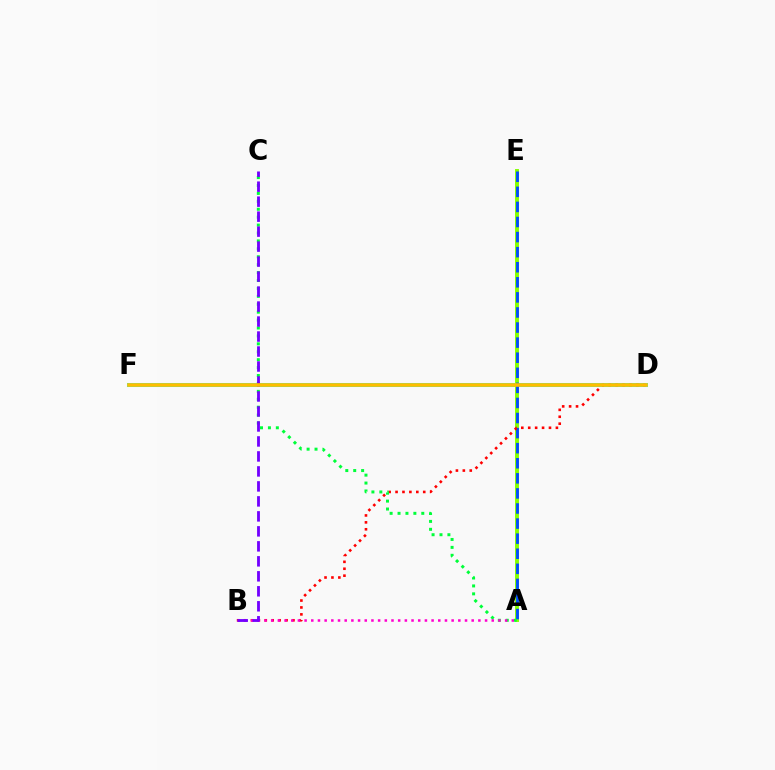{('D', 'F'): [{'color': '#00fff6', 'line_style': 'solid', 'thickness': 2.9}, {'color': '#ffbd00', 'line_style': 'solid', 'thickness': 2.6}], ('A', 'E'): [{'color': '#84ff00', 'line_style': 'solid', 'thickness': 2.81}, {'color': '#004bff', 'line_style': 'dashed', 'thickness': 2.05}], ('B', 'D'): [{'color': '#ff0000', 'line_style': 'dotted', 'thickness': 1.88}], ('A', 'C'): [{'color': '#00ff39', 'line_style': 'dotted', 'thickness': 2.15}], ('A', 'B'): [{'color': '#ff00cf', 'line_style': 'dotted', 'thickness': 1.82}], ('B', 'C'): [{'color': '#7200ff', 'line_style': 'dashed', 'thickness': 2.04}]}